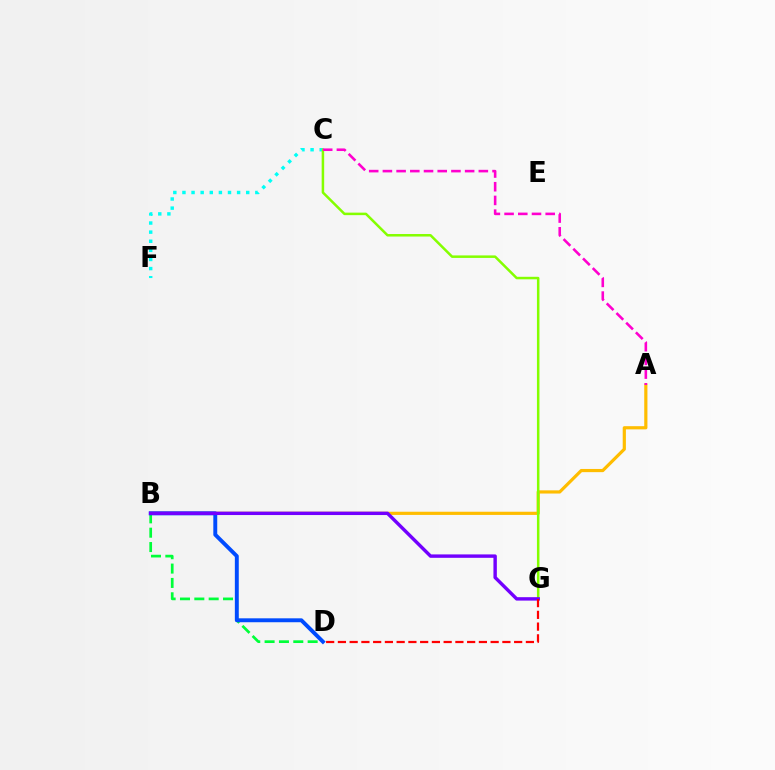{('C', 'F'): [{'color': '#00fff6', 'line_style': 'dotted', 'thickness': 2.48}], ('B', 'D'): [{'color': '#00ff39', 'line_style': 'dashed', 'thickness': 1.95}, {'color': '#004bff', 'line_style': 'solid', 'thickness': 2.82}], ('A', 'B'): [{'color': '#ffbd00', 'line_style': 'solid', 'thickness': 2.3}], ('C', 'G'): [{'color': '#84ff00', 'line_style': 'solid', 'thickness': 1.81}], ('A', 'C'): [{'color': '#ff00cf', 'line_style': 'dashed', 'thickness': 1.86}], ('B', 'G'): [{'color': '#7200ff', 'line_style': 'solid', 'thickness': 2.46}], ('D', 'G'): [{'color': '#ff0000', 'line_style': 'dashed', 'thickness': 1.6}]}